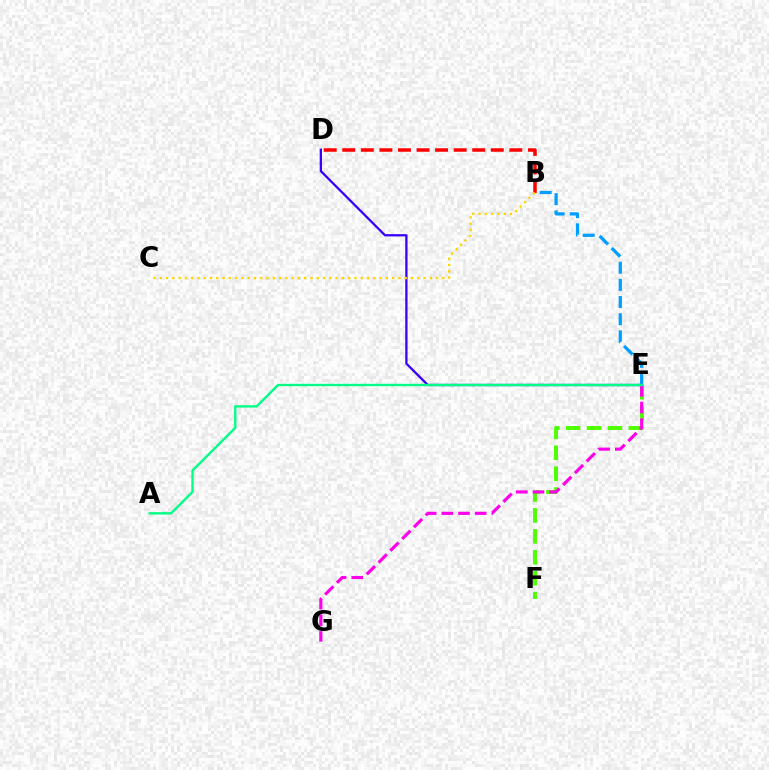{('E', 'F'): [{'color': '#4fff00', 'line_style': 'dashed', 'thickness': 2.84}], ('D', 'E'): [{'color': '#3700ff', 'line_style': 'solid', 'thickness': 1.65}], ('E', 'G'): [{'color': '#ff00ed', 'line_style': 'dashed', 'thickness': 2.26}], ('B', 'E'): [{'color': '#009eff', 'line_style': 'dashed', 'thickness': 2.33}], ('A', 'E'): [{'color': '#00ff86', 'line_style': 'solid', 'thickness': 1.71}], ('B', 'D'): [{'color': '#ff0000', 'line_style': 'dashed', 'thickness': 2.52}], ('B', 'C'): [{'color': '#ffd500', 'line_style': 'dotted', 'thickness': 1.71}]}